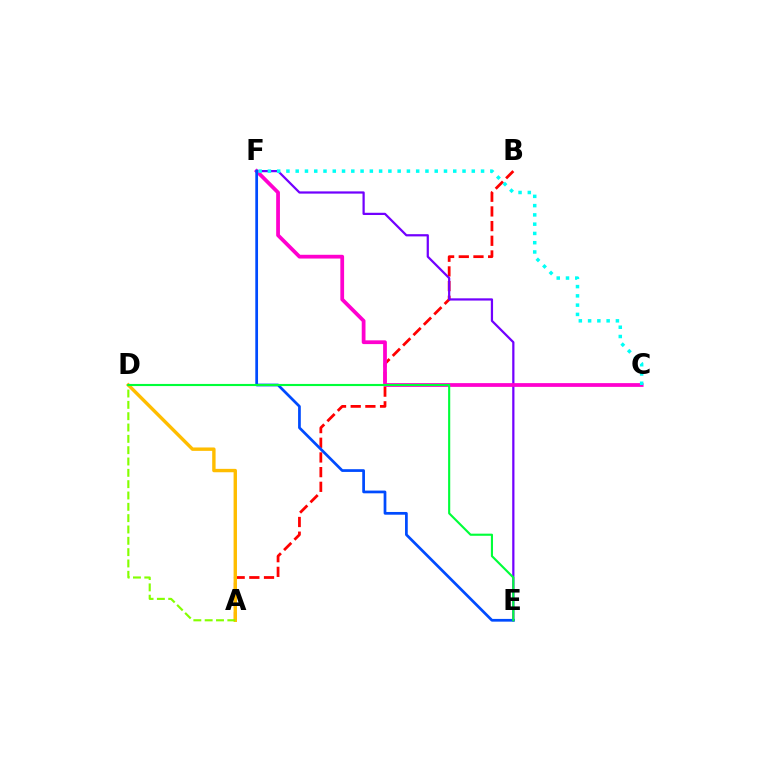{('A', 'B'): [{'color': '#ff0000', 'line_style': 'dashed', 'thickness': 1.99}], ('A', 'D'): [{'color': '#ffbd00', 'line_style': 'solid', 'thickness': 2.44}, {'color': '#84ff00', 'line_style': 'dashed', 'thickness': 1.54}], ('E', 'F'): [{'color': '#7200ff', 'line_style': 'solid', 'thickness': 1.61}, {'color': '#004bff', 'line_style': 'solid', 'thickness': 1.97}], ('C', 'F'): [{'color': '#ff00cf', 'line_style': 'solid', 'thickness': 2.71}, {'color': '#00fff6', 'line_style': 'dotted', 'thickness': 2.52}], ('D', 'E'): [{'color': '#00ff39', 'line_style': 'solid', 'thickness': 1.53}]}